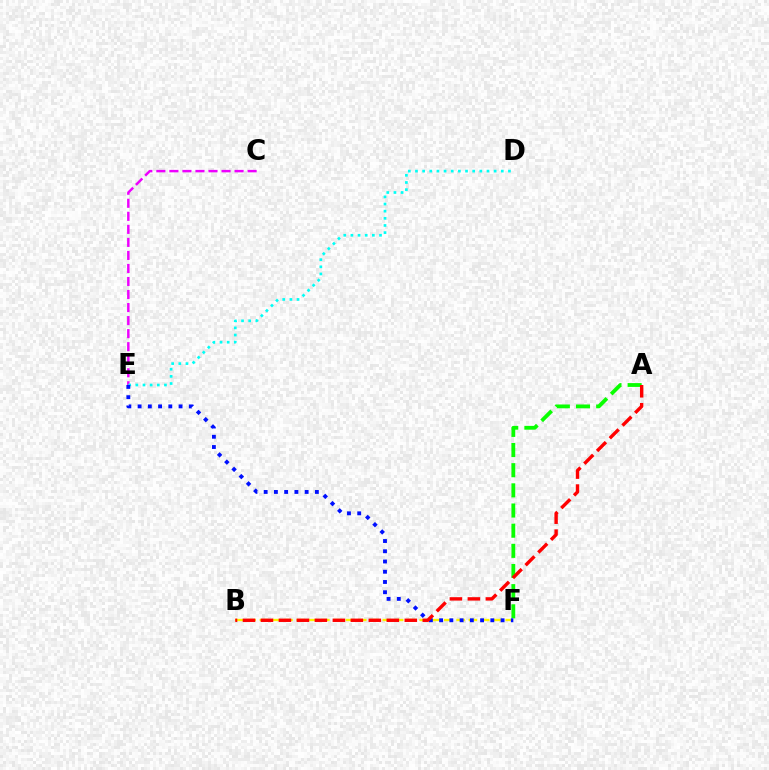{('A', 'F'): [{'color': '#08ff00', 'line_style': 'dashed', 'thickness': 2.74}], ('C', 'E'): [{'color': '#ee00ff', 'line_style': 'dashed', 'thickness': 1.77}], ('B', 'F'): [{'color': '#fcf500', 'line_style': 'dashed', 'thickness': 1.67}], ('D', 'E'): [{'color': '#00fff6', 'line_style': 'dotted', 'thickness': 1.94}], ('E', 'F'): [{'color': '#0010ff', 'line_style': 'dotted', 'thickness': 2.78}], ('A', 'B'): [{'color': '#ff0000', 'line_style': 'dashed', 'thickness': 2.44}]}